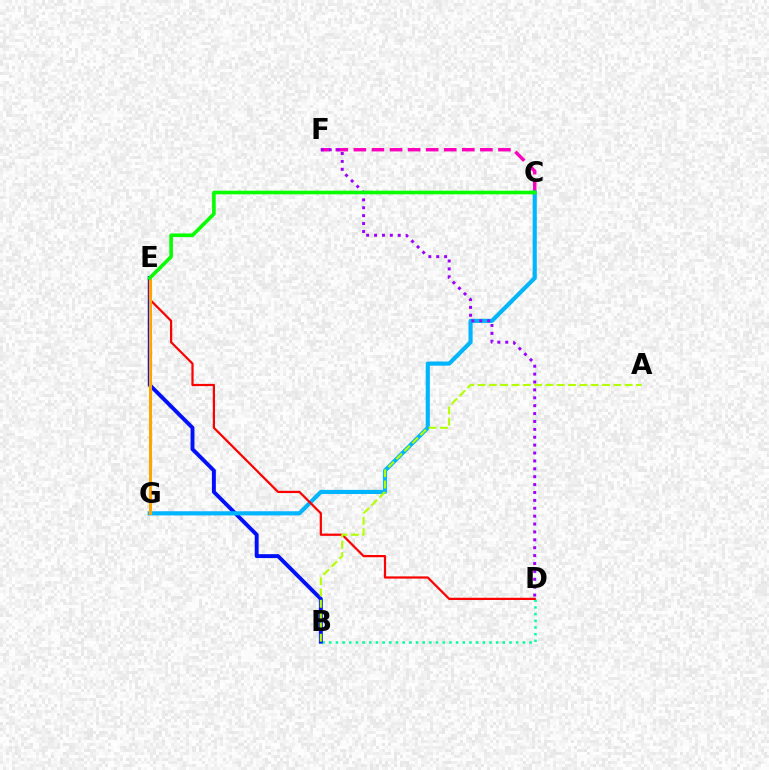{('B', 'D'): [{'color': '#00ff9d', 'line_style': 'dotted', 'thickness': 1.81}], ('B', 'E'): [{'color': '#0010ff', 'line_style': 'solid', 'thickness': 2.81}], ('C', 'F'): [{'color': '#ff00bd', 'line_style': 'dashed', 'thickness': 2.45}], ('C', 'G'): [{'color': '#00b5ff', 'line_style': 'solid', 'thickness': 2.98}], ('D', 'F'): [{'color': '#9b00ff', 'line_style': 'dotted', 'thickness': 2.14}], ('D', 'E'): [{'color': '#ff0000', 'line_style': 'solid', 'thickness': 1.61}], ('E', 'G'): [{'color': '#ffa500', 'line_style': 'solid', 'thickness': 2.22}], ('A', 'B'): [{'color': '#b3ff00', 'line_style': 'dashed', 'thickness': 1.54}], ('C', 'E'): [{'color': '#08ff00', 'line_style': 'solid', 'thickness': 2.62}]}